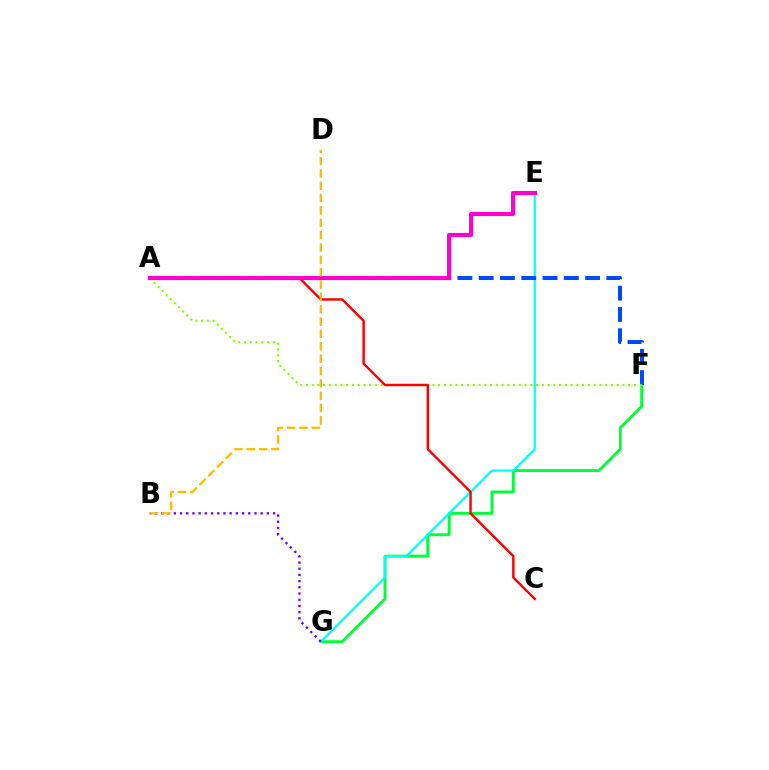{('F', 'G'): [{'color': '#00ff39', 'line_style': 'solid', 'thickness': 2.08}], ('E', 'G'): [{'color': '#00fff6', 'line_style': 'solid', 'thickness': 1.61}], ('B', 'G'): [{'color': '#7200ff', 'line_style': 'dotted', 'thickness': 1.69}], ('A', 'F'): [{'color': '#004bff', 'line_style': 'dashed', 'thickness': 2.89}, {'color': '#84ff00', 'line_style': 'dotted', 'thickness': 1.56}], ('A', 'C'): [{'color': '#ff0000', 'line_style': 'solid', 'thickness': 1.75}], ('A', 'E'): [{'color': '#ff00cf', 'line_style': 'solid', 'thickness': 2.97}], ('B', 'D'): [{'color': '#ffbd00', 'line_style': 'dashed', 'thickness': 1.68}]}